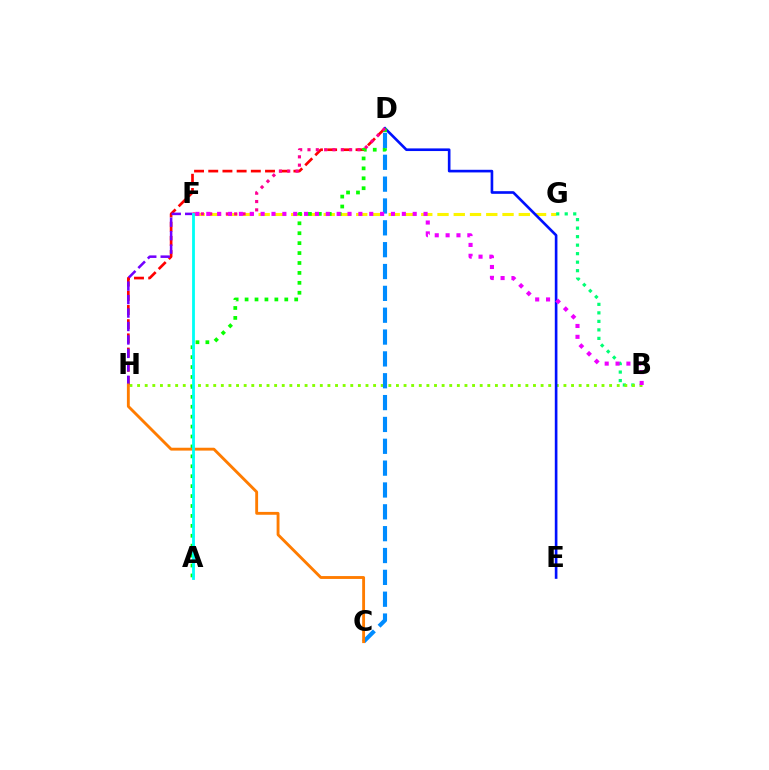{('F', 'G'): [{'color': '#fcf500', 'line_style': 'dashed', 'thickness': 2.21}], ('B', 'G'): [{'color': '#00ff74', 'line_style': 'dotted', 'thickness': 2.31}], ('D', 'H'): [{'color': '#ff0000', 'line_style': 'dashed', 'thickness': 1.93}], ('B', 'H'): [{'color': '#84ff00', 'line_style': 'dotted', 'thickness': 2.07}], ('D', 'E'): [{'color': '#0010ff', 'line_style': 'solid', 'thickness': 1.9}], ('F', 'H'): [{'color': '#7200ff', 'line_style': 'dashed', 'thickness': 1.83}], ('A', 'D'): [{'color': '#08ff00', 'line_style': 'dotted', 'thickness': 2.7}], ('C', 'D'): [{'color': '#008cff', 'line_style': 'dashed', 'thickness': 2.97}], ('D', 'F'): [{'color': '#ff0094', 'line_style': 'dotted', 'thickness': 2.26}], ('B', 'F'): [{'color': '#ee00ff', 'line_style': 'dotted', 'thickness': 2.95}], ('C', 'H'): [{'color': '#ff7c00', 'line_style': 'solid', 'thickness': 2.06}], ('A', 'F'): [{'color': '#00fff6', 'line_style': 'solid', 'thickness': 2.02}]}